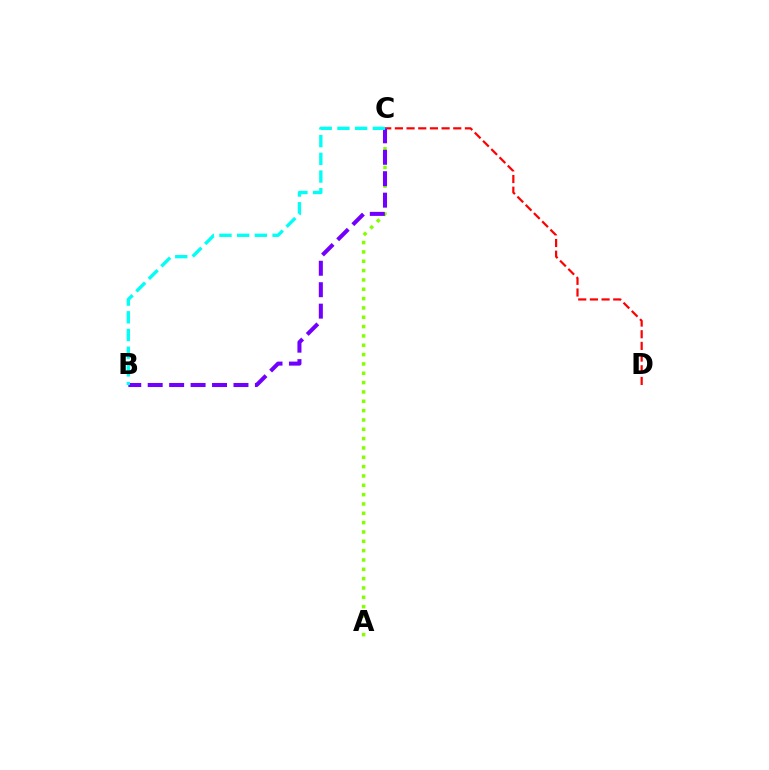{('C', 'D'): [{'color': '#ff0000', 'line_style': 'dashed', 'thickness': 1.59}], ('A', 'C'): [{'color': '#84ff00', 'line_style': 'dotted', 'thickness': 2.54}], ('B', 'C'): [{'color': '#7200ff', 'line_style': 'dashed', 'thickness': 2.91}, {'color': '#00fff6', 'line_style': 'dashed', 'thickness': 2.4}]}